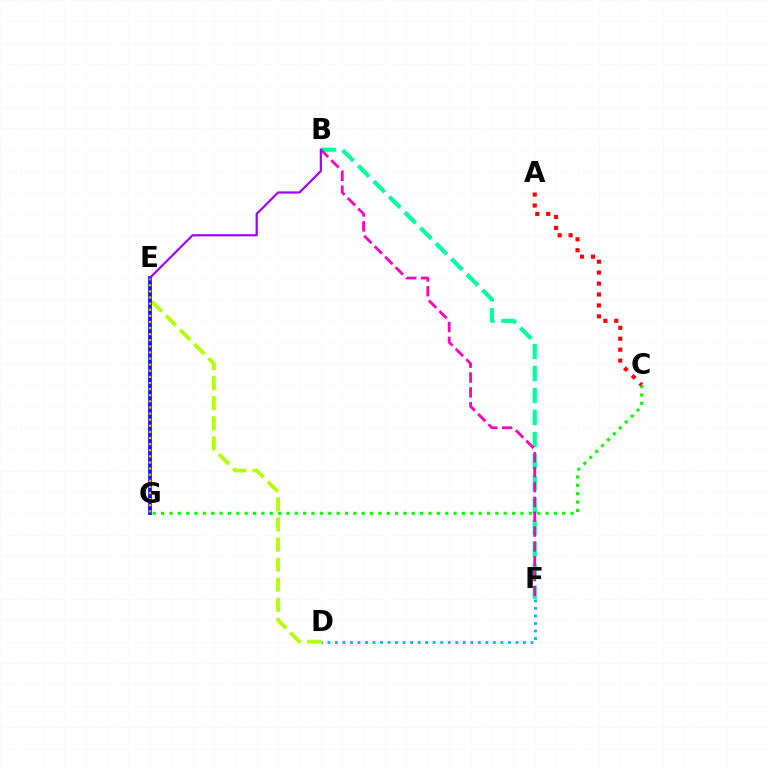{('C', 'G'): [{'color': '#08ff00', 'line_style': 'dotted', 'thickness': 2.27}], ('B', 'F'): [{'color': '#00ff9d', 'line_style': 'dashed', 'thickness': 2.99}, {'color': '#ff00bd', 'line_style': 'dashed', 'thickness': 2.02}], ('D', 'E'): [{'color': '#b3ff00', 'line_style': 'dashed', 'thickness': 2.72}], ('D', 'F'): [{'color': '#00b5ff', 'line_style': 'dotted', 'thickness': 2.04}], ('E', 'G'): [{'color': '#0010ff', 'line_style': 'solid', 'thickness': 2.68}, {'color': '#ffa500', 'line_style': 'dotted', 'thickness': 1.66}], ('B', 'E'): [{'color': '#9b00ff', 'line_style': 'solid', 'thickness': 1.58}], ('A', 'C'): [{'color': '#ff0000', 'line_style': 'dotted', 'thickness': 2.97}]}